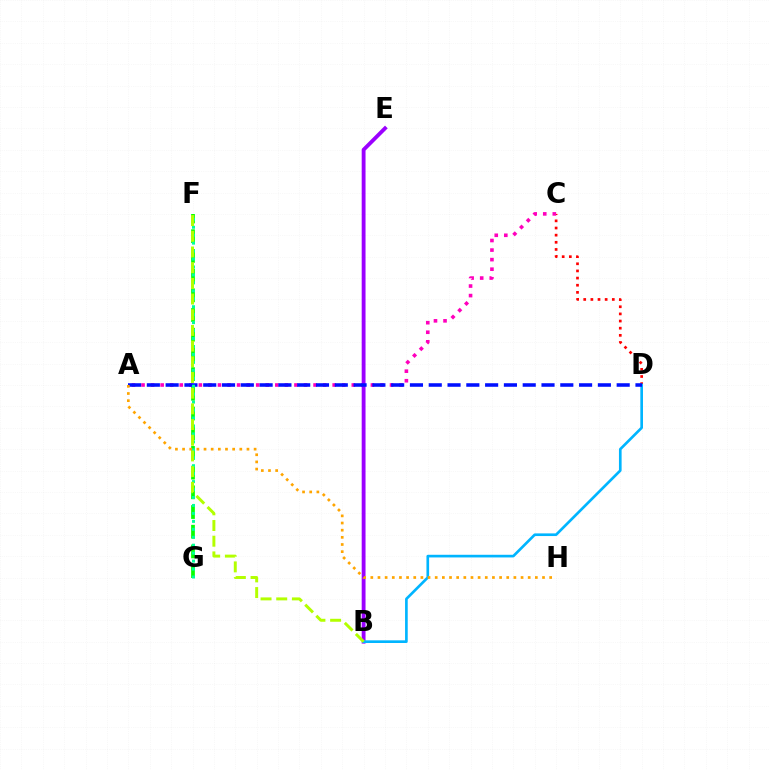{('F', 'G'): [{'color': '#08ff00', 'line_style': 'dashed', 'thickness': 2.68}, {'color': '#00ff9d', 'line_style': 'dotted', 'thickness': 2.16}], ('C', 'D'): [{'color': '#ff0000', 'line_style': 'dotted', 'thickness': 1.94}], ('A', 'C'): [{'color': '#ff00bd', 'line_style': 'dotted', 'thickness': 2.6}], ('B', 'E'): [{'color': '#9b00ff', 'line_style': 'solid', 'thickness': 2.76}], ('B', 'D'): [{'color': '#00b5ff', 'line_style': 'solid', 'thickness': 1.92}], ('A', 'D'): [{'color': '#0010ff', 'line_style': 'dashed', 'thickness': 2.55}], ('A', 'H'): [{'color': '#ffa500', 'line_style': 'dotted', 'thickness': 1.94}], ('B', 'F'): [{'color': '#b3ff00', 'line_style': 'dashed', 'thickness': 2.13}]}